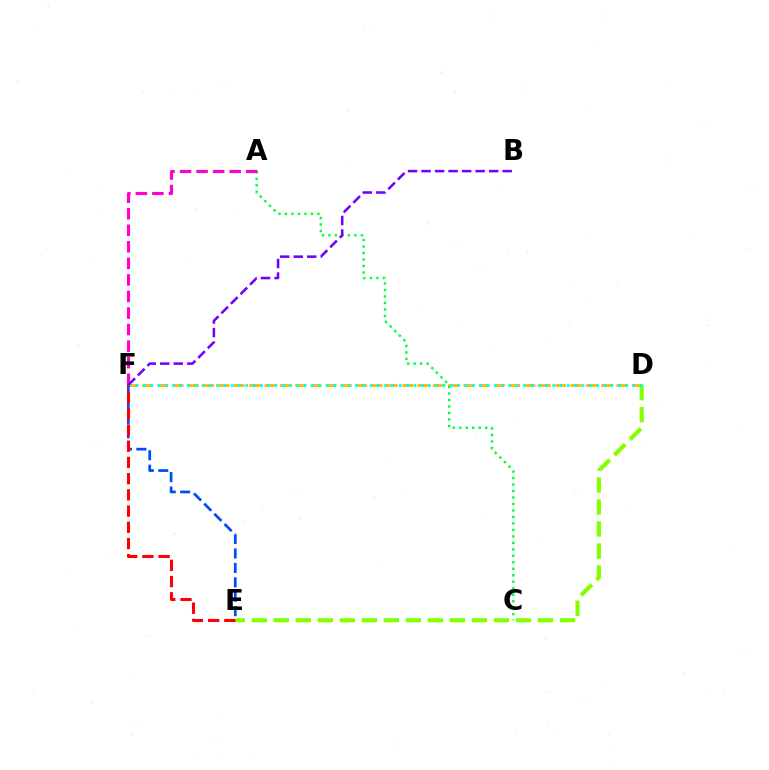{('D', 'F'): [{'color': '#ffbd00', 'line_style': 'dashed', 'thickness': 2.08}, {'color': '#00fff6', 'line_style': 'dotted', 'thickness': 1.99}], ('E', 'F'): [{'color': '#004bff', 'line_style': 'dashed', 'thickness': 1.96}, {'color': '#ff0000', 'line_style': 'dashed', 'thickness': 2.2}], ('D', 'E'): [{'color': '#84ff00', 'line_style': 'dashed', 'thickness': 2.99}], ('A', 'C'): [{'color': '#00ff39', 'line_style': 'dotted', 'thickness': 1.76}], ('A', 'F'): [{'color': '#ff00cf', 'line_style': 'dashed', 'thickness': 2.25}], ('B', 'F'): [{'color': '#7200ff', 'line_style': 'dashed', 'thickness': 1.84}]}